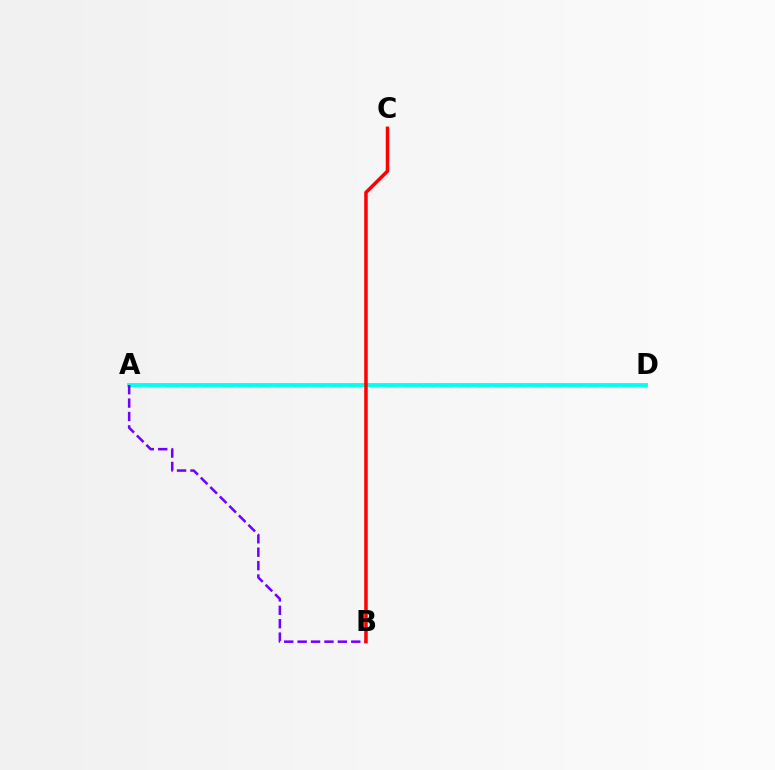{('A', 'D'): [{'color': '#84ff00', 'line_style': 'dashed', 'thickness': 2.48}, {'color': '#00fff6', 'line_style': 'solid', 'thickness': 2.74}], ('A', 'B'): [{'color': '#7200ff', 'line_style': 'dashed', 'thickness': 1.82}], ('B', 'C'): [{'color': '#ff0000', 'line_style': 'solid', 'thickness': 2.52}]}